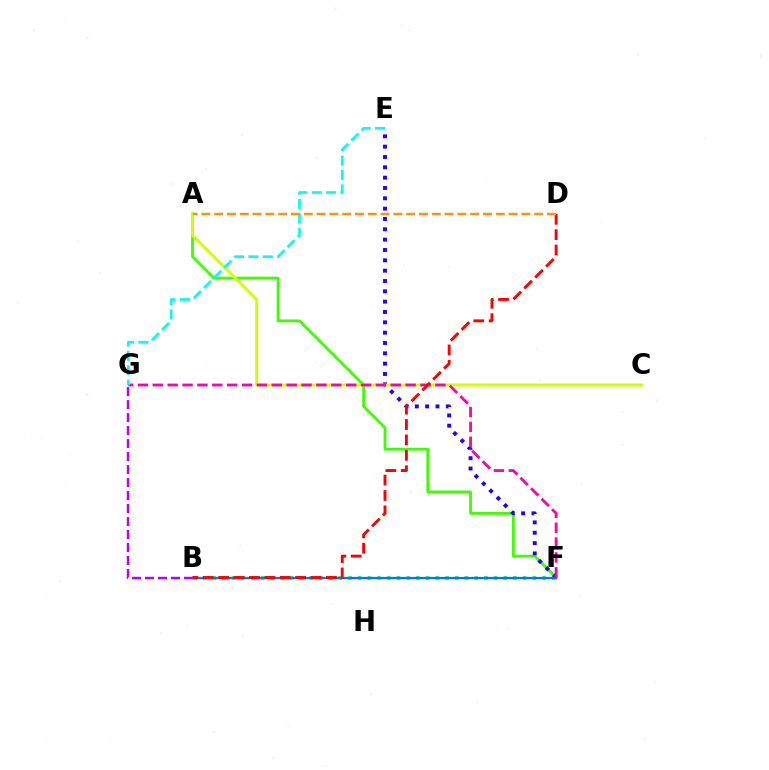{('A', 'F'): [{'color': '#3dff00', 'line_style': 'solid', 'thickness': 2.01}], ('B', 'F'): [{'color': '#00ff5c', 'line_style': 'dotted', 'thickness': 2.64}, {'color': '#0074ff', 'line_style': 'solid', 'thickness': 1.62}], ('E', 'F'): [{'color': '#2500ff', 'line_style': 'dotted', 'thickness': 2.81}], ('A', 'C'): [{'color': '#d1ff00', 'line_style': 'solid', 'thickness': 2.12}], ('F', 'G'): [{'color': '#ff00ac', 'line_style': 'dashed', 'thickness': 2.02}], ('B', 'D'): [{'color': '#ff0000', 'line_style': 'dashed', 'thickness': 2.09}], ('B', 'G'): [{'color': '#b900ff', 'line_style': 'dashed', 'thickness': 1.76}], ('E', 'G'): [{'color': '#00fff6', 'line_style': 'dashed', 'thickness': 1.95}], ('A', 'D'): [{'color': '#ff9400', 'line_style': 'dashed', 'thickness': 1.74}]}